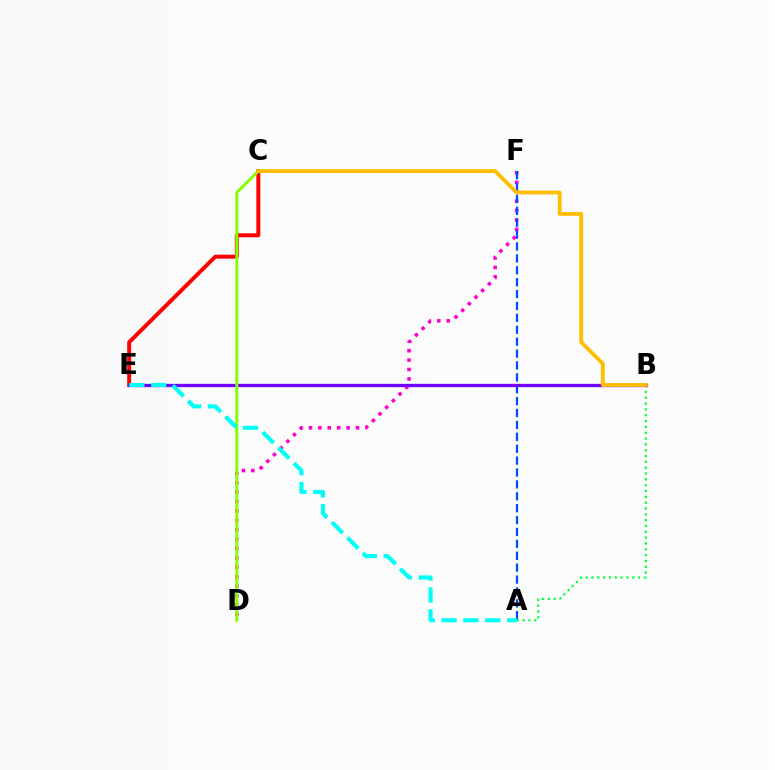{('C', 'E'): [{'color': '#ff0000', 'line_style': 'solid', 'thickness': 2.84}], ('D', 'F'): [{'color': '#ff00cf', 'line_style': 'dotted', 'thickness': 2.56}], ('A', 'F'): [{'color': '#004bff', 'line_style': 'dashed', 'thickness': 1.62}], ('A', 'B'): [{'color': '#00ff39', 'line_style': 'dotted', 'thickness': 1.58}], ('B', 'E'): [{'color': '#7200ff', 'line_style': 'solid', 'thickness': 2.38}], ('C', 'D'): [{'color': '#84ff00', 'line_style': 'solid', 'thickness': 2.12}], ('B', 'C'): [{'color': '#ffbd00', 'line_style': 'solid', 'thickness': 2.75}], ('A', 'E'): [{'color': '#00fff6', 'line_style': 'dashed', 'thickness': 2.97}]}